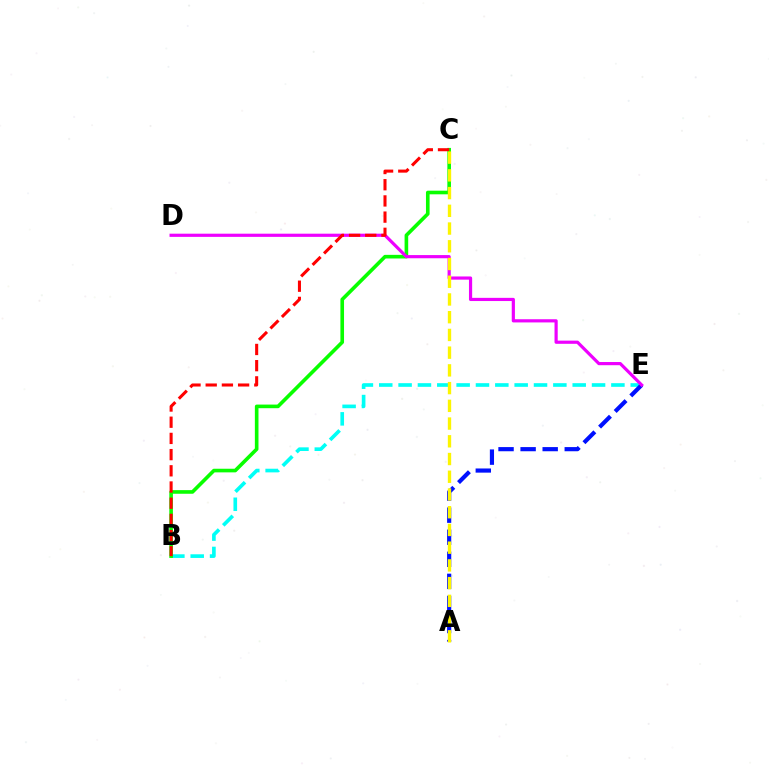{('B', 'E'): [{'color': '#00fff6', 'line_style': 'dashed', 'thickness': 2.63}], ('A', 'E'): [{'color': '#0010ff', 'line_style': 'dashed', 'thickness': 3.0}], ('B', 'C'): [{'color': '#08ff00', 'line_style': 'solid', 'thickness': 2.61}, {'color': '#ff0000', 'line_style': 'dashed', 'thickness': 2.2}], ('D', 'E'): [{'color': '#ee00ff', 'line_style': 'solid', 'thickness': 2.29}], ('A', 'C'): [{'color': '#fcf500', 'line_style': 'dashed', 'thickness': 2.41}]}